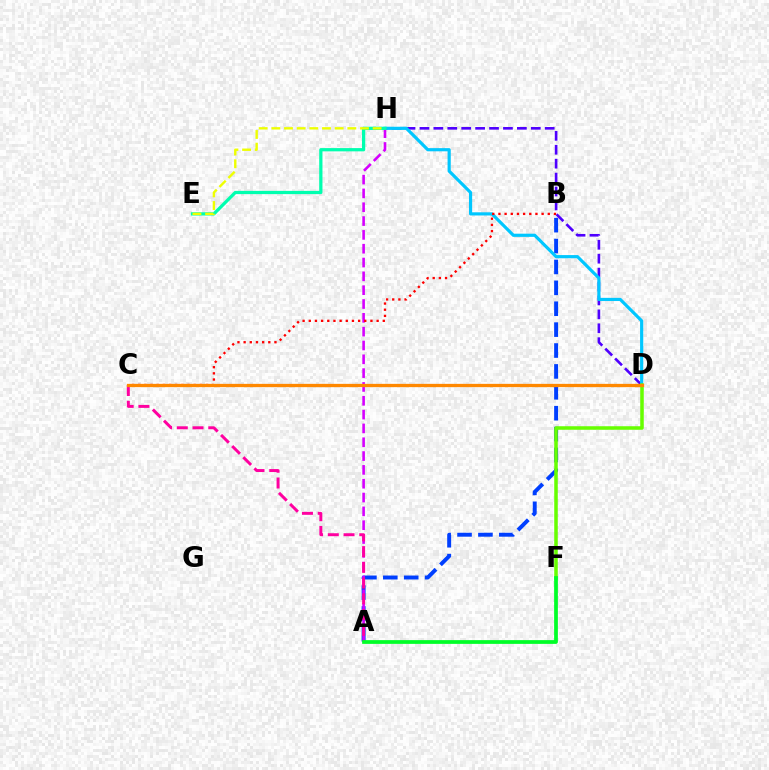{('A', 'B'): [{'color': '#003fff', 'line_style': 'dashed', 'thickness': 2.84}], ('D', 'H'): [{'color': '#4f00ff', 'line_style': 'dashed', 'thickness': 1.89}, {'color': '#00c7ff', 'line_style': 'solid', 'thickness': 2.29}], ('A', 'H'): [{'color': '#d600ff', 'line_style': 'dashed', 'thickness': 1.88}], ('D', 'F'): [{'color': '#66ff00', 'line_style': 'solid', 'thickness': 2.54}], ('A', 'C'): [{'color': '#ff00a0', 'line_style': 'dashed', 'thickness': 2.14}], ('B', 'C'): [{'color': '#ff0000', 'line_style': 'dotted', 'thickness': 1.68}], ('A', 'F'): [{'color': '#00ff27', 'line_style': 'solid', 'thickness': 2.7}], ('E', 'H'): [{'color': '#00ffaf', 'line_style': 'solid', 'thickness': 2.34}, {'color': '#eeff00', 'line_style': 'dashed', 'thickness': 1.72}], ('C', 'D'): [{'color': '#ff8800', 'line_style': 'solid', 'thickness': 2.37}]}